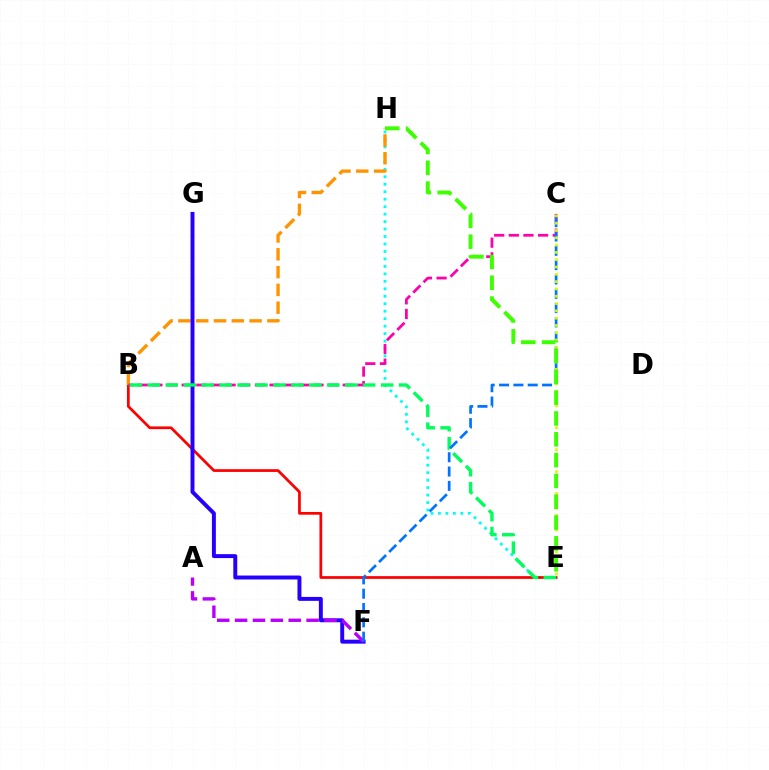{('E', 'H'): [{'color': '#00fff6', 'line_style': 'dotted', 'thickness': 2.03}, {'color': '#3dff00', 'line_style': 'dashed', 'thickness': 2.83}], ('B', 'E'): [{'color': '#ff0000', 'line_style': 'solid', 'thickness': 1.97}, {'color': '#00ff5c', 'line_style': 'dashed', 'thickness': 2.44}], ('B', 'H'): [{'color': '#ff9400', 'line_style': 'dashed', 'thickness': 2.42}], ('B', 'C'): [{'color': '#ff00ac', 'line_style': 'dashed', 'thickness': 1.99}], ('F', 'G'): [{'color': '#2500ff', 'line_style': 'solid', 'thickness': 2.84}], ('A', 'F'): [{'color': '#b900ff', 'line_style': 'dashed', 'thickness': 2.43}], ('C', 'F'): [{'color': '#0074ff', 'line_style': 'dashed', 'thickness': 1.95}], ('C', 'E'): [{'color': '#d1ff00', 'line_style': 'dotted', 'thickness': 1.99}]}